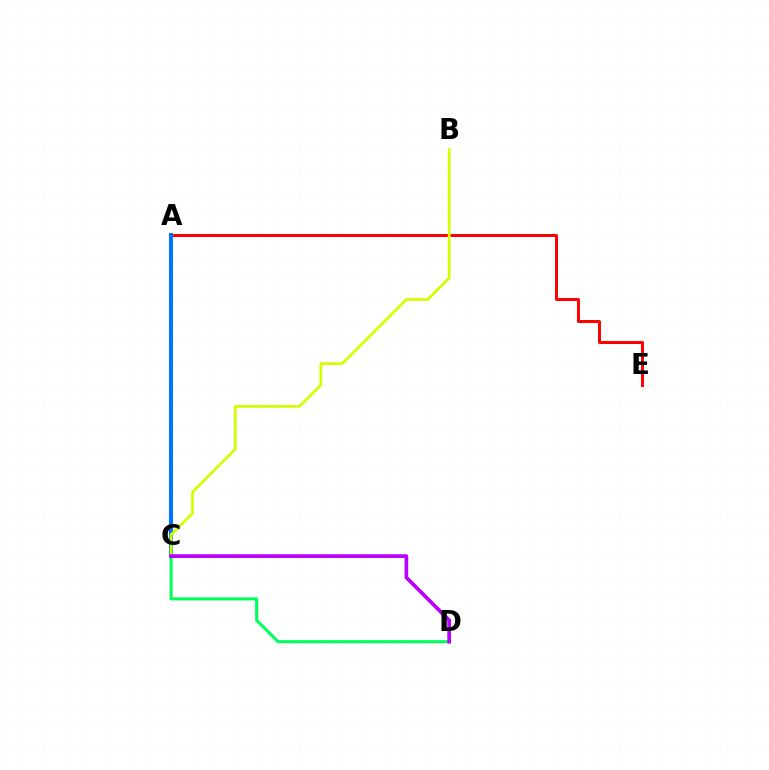{('A', 'E'): [{'color': '#ff0000', 'line_style': 'solid', 'thickness': 2.14}], ('A', 'C'): [{'color': '#0074ff', 'line_style': 'solid', 'thickness': 2.91}], ('B', 'C'): [{'color': '#d1ff00', 'line_style': 'solid', 'thickness': 1.97}], ('C', 'D'): [{'color': '#00ff5c', 'line_style': 'solid', 'thickness': 2.22}, {'color': '#b900ff', 'line_style': 'solid', 'thickness': 2.66}]}